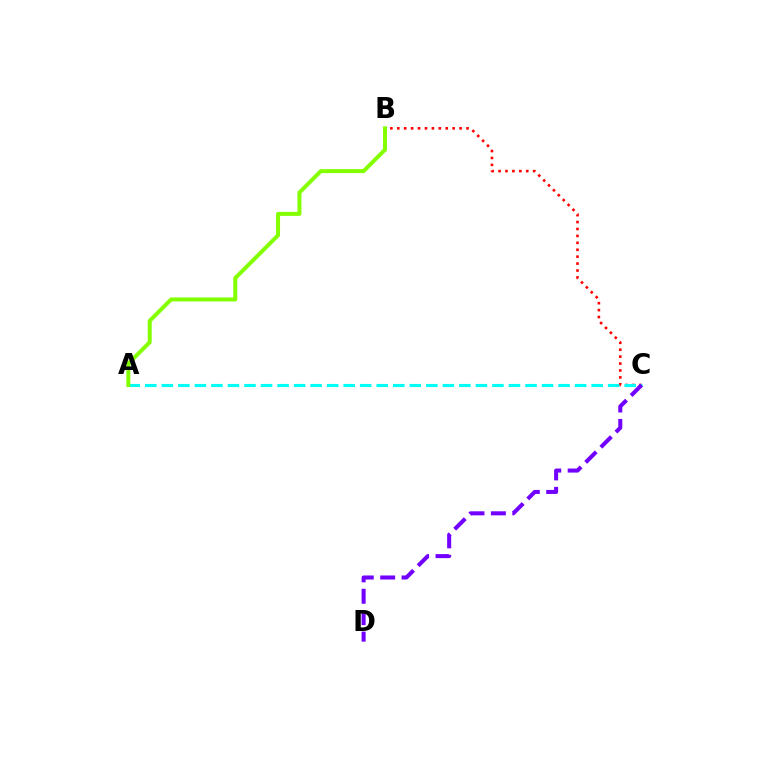{('B', 'C'): [{'color': '#ff0000', 'line_style': 'dotted', 'thickness': 1.88}], ('A', 'C'): [{'color': '#00fff6', 'line_style': 'dashed', 'thickness': 2.25}], ('C', 'D'): [{'color': '#7200ff', 'line_style': 'dashed', 'thickness': 2.91}], ('A', 'B'): [{'color': '#84ff00', 'line_style': 'solid', 'thickness': 2.87}]}